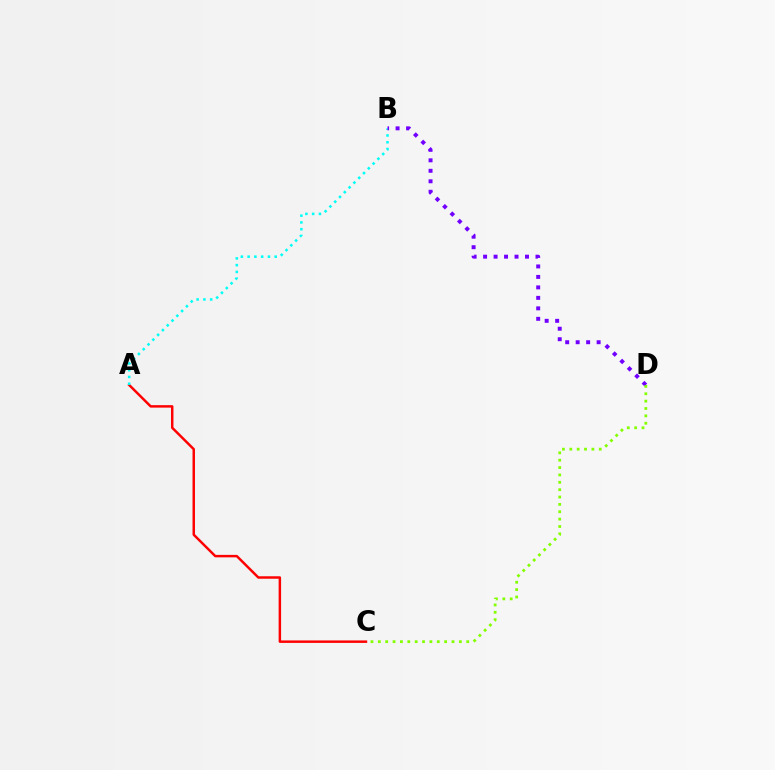{('A', 'C'): [{'color': '#ff0000', 'line_style': 'solid', 'thickness': 1.78}], ('A', 'B'): [{'color': '#00fff6', 'line_style': 'dotted', 'thickness': 1.84}], ('B', 'D'): [{'color': '#7200ff', 'line_style': 'dotted', 'thickness': 2.85}], ('C', 'D'): [{'color': '#84ff00', 'line_style': 'dotted', 'thickness': 2.0}]}